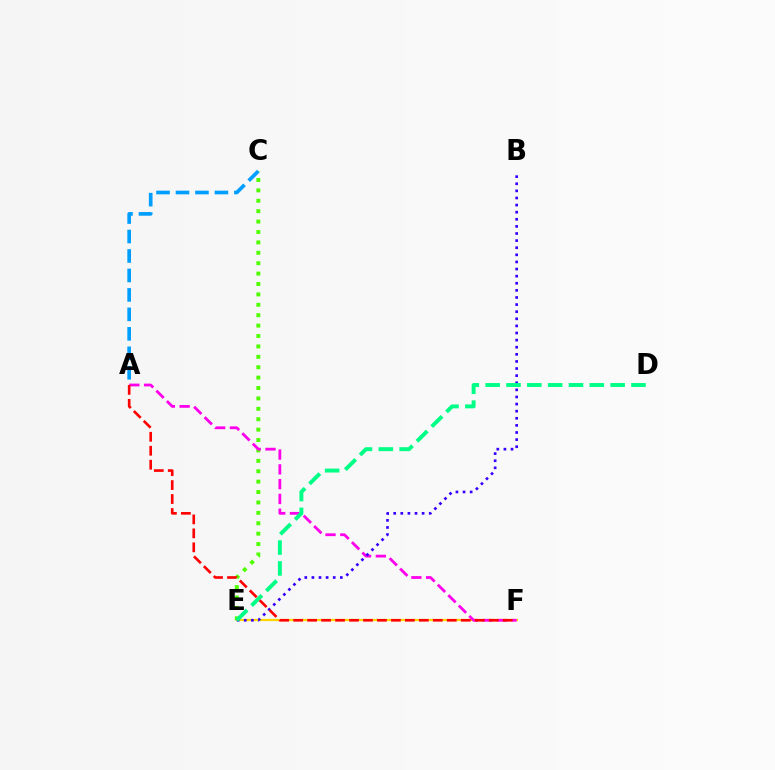{('E', 'F'): [{'color': '#ffd500', 'line_style': 'solid', 'thickness': 1.59}], ('C', 'E'): [{'color': '#4fff00', 'line_style': 'dotted', 'thickness': 2.83}], ('A', 'F'): [{'color': '#ff00ed', 'line_style': 'dashed', 'thickness': 2.01}, {'color': '#ff0000', 'line_style': 'dashed', 'thickness': 1.9}], ('A', 'C'): [{'color': '#009eff', 'line_style': 'dashed', 'thickness': 2.64}], ('B', 'E'): [{'color': '#3700ff', 'line_style': 'dotted', 'thickness': 1.93}], ('D', 'E'): [{'color': '#00ff86', 'line_style': 'dashed', 'thickness': 2.83}]}